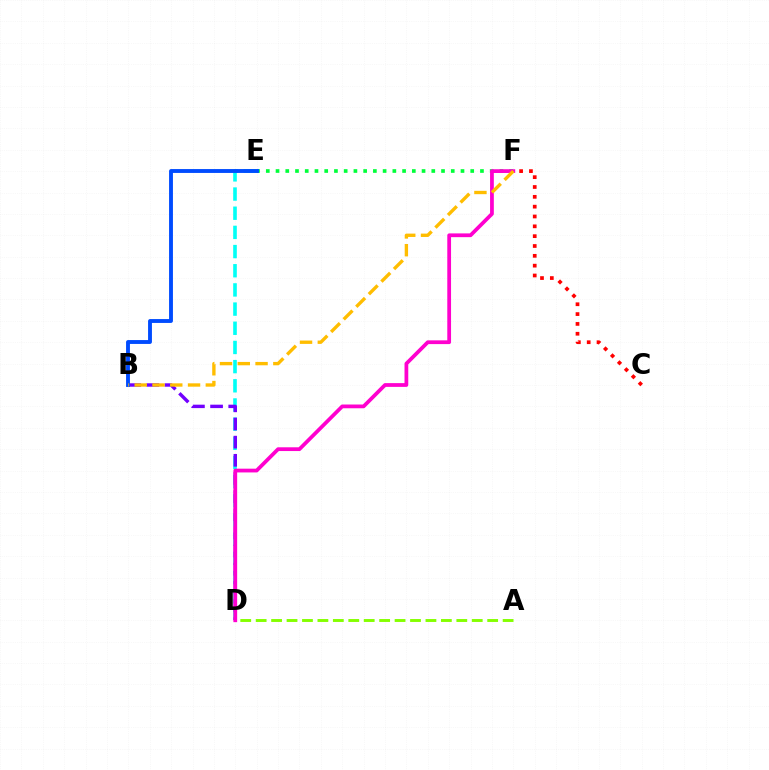{('D', 'E'): [{'color': '#00fff6', 'line_style': 'dashed', 'thickness': 2.6}], ('E', 'F'): [{'color': '#00ff39', 'line_style': 'dotted', 'thickness': 2.64}], ('A', 'D'): [{'color': '#84ff00', 'line_style': 'dashed', 'thickness': 2.1}], ('B', 'D'): [{'color': '#7200ff', 'line_style': 'dashed', 'thickness': 2.47}], ('D', 'F'): [{'color': '#ff00cf', 'line_style': 'solid', 'thickness': 2.71}], ('B', 'E'): [{'color': '#004bff', 'line_style': 'solid', 'thickness': 2.79}], ('C', 'F'): [{'color': '#ff0000', 'line_style': 'dotted', 'thickness': 2.67}], ('B', 'F'): [{'color': '#ffbd00', 'line_style': 'dashed', 'thickness': 2.42}]}